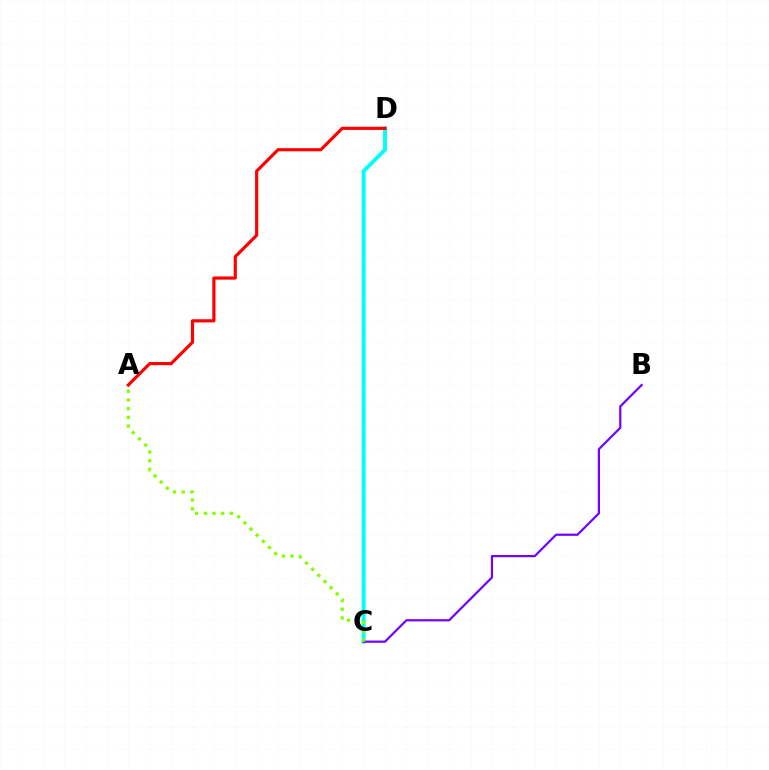{('C', 'D'): [{'color': '#00fff6', 'line_style': 'solid', 'thickness': 2.81}], ('A', 'D'): [{'color': '#ff0000', 'line_style': 'solid', 'thickness': 2.28}], ('B', 'C'): [{'color': '#7200ff', 'line_style': 'solid', 'thickness': 1.58}], ('A', 'C'): [{'color': '#84ff00', 'line_style': 'dotted', 'thickness': 2.36}]}